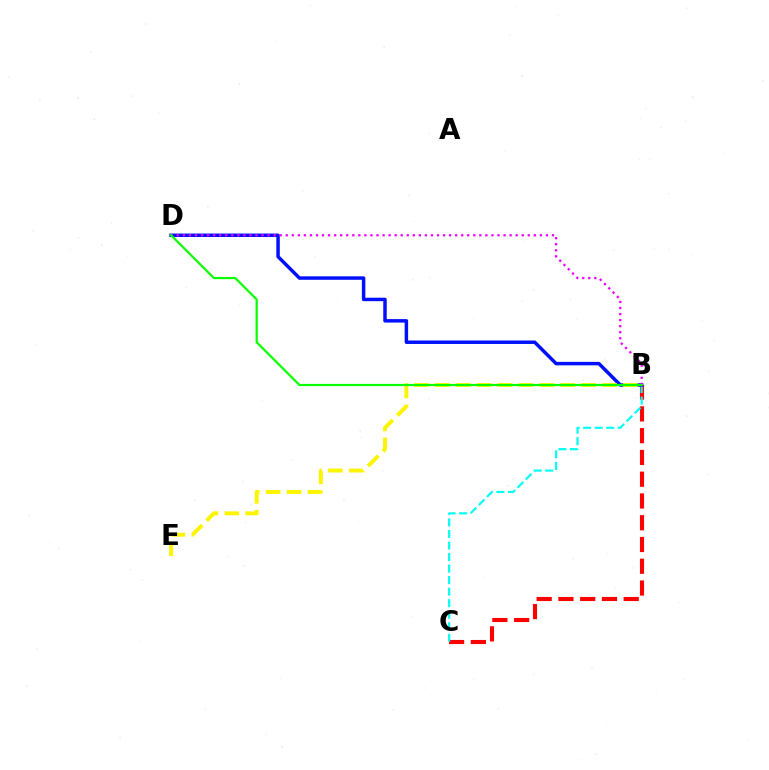{('B', 'C'): [{'color': '#ff0000', 'line_style': 'dashed', 'thickness': 2.96}, {'color': '#00fff6', 'line_style': 'dashed', 'thickness': 1.57}], ('B', 'D'): [{'color': '#0010ff', 'line_style': 'solid', 'thickness': 2.5}, {'color': '#ee00ff', 'line_style': 'dotted', 'thickness': 1.64}, {'color': '#08ff00', 'line_style': 'solid', 'thickness': 1.59}], ('B', 'E'): [{'color': '#fcf500', 'line_style': 'dashed', 'thickness': 2.84}]}